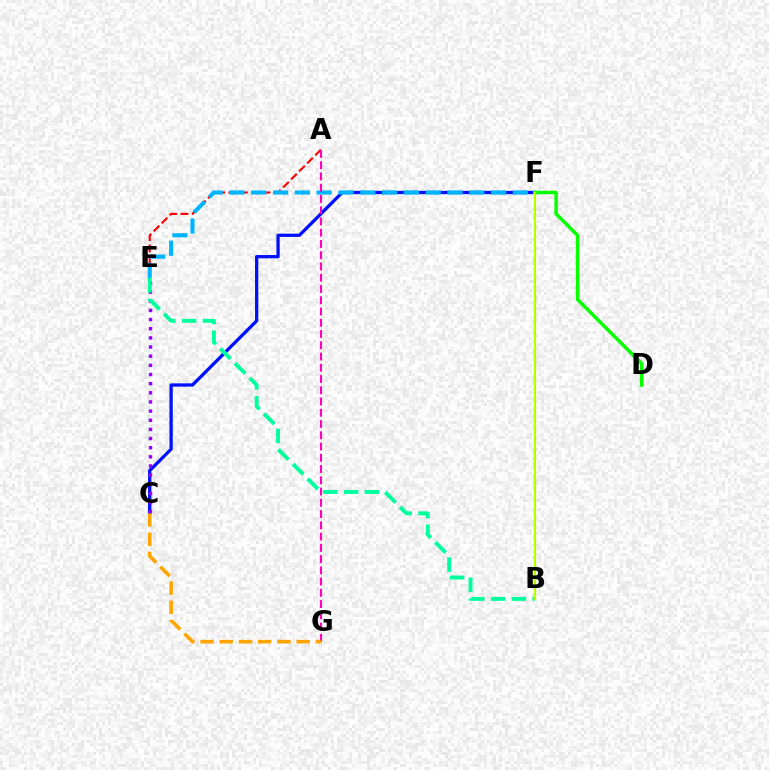{('C', 'F'): [{'color': '#0010ff', 'line_style': 'solid', 'thickness': 2.36}], ('A', 'E'): [{'color': '#ff0000', 'line_style': 'dashed', 'thickness': 1.54}], ('E', 'F'): [{'color': '#00b5ff', 'line_style': 'dashed', 'thickness': 2.96}], ('A', 'G'): [{'color': '#ff00bd', 'line_style': 'dashed', 'thickness': 1.53}], ('C', 'E'): [{'color': '#9b00ff', 'line_style': 'dotted', 'thickness': 2.49}], ('D', 'F'): [{'color': '#08ff00', 'line_style': 'solid', 'thickness': 2.5}], ('B', 'E'): [{'color': '#00ff9d', 'line_style': 'dashed', 'thickness': 2.83}], ('C', 'G'): [{'color': '#ffa500', 'line_style': 'dashed', 'thickness': 2.61}], ('B', 'F'): [{'color': '#b3ff00', 'line_style': 'solid', 'thickness': 1.61}]}